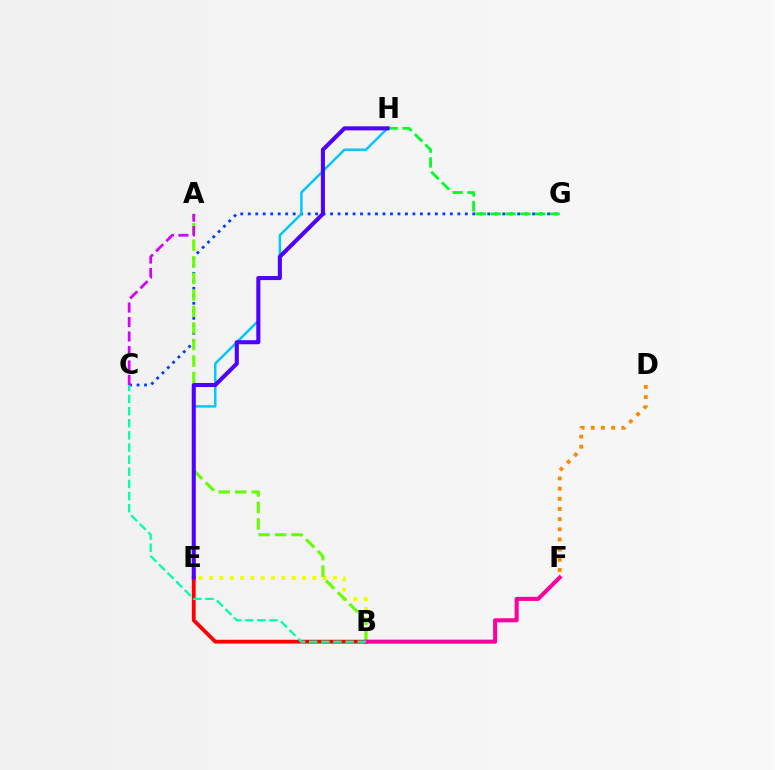{('C', 'G'): [{'color': '#003fff', 'line_style': 'dotted', 'thickness': 2.03}], ('B', 'E'): [{'color': '#ff0000', 'line_style': 'solid', 'thickness': 2.73}, {'color': '#eeff00', 'line_style': 'dotted', 'thickness': 2.81}], ('E', 'H'): [{'color': '#00c7ff', 'line_style': 'solid', 'thickness': 1.78}, {'color': '#4f00ff', 'line_style': 'solid', 'thickness': 2.92}], ('G', 'H'): [{'color': '#00ff27', 'line_style': 'dashed', 'thickness': 2.02}], ('A', 'B'): [{'color': '#66ff00', 'line_style': 'dashed', 'thickness': 2.25}], ('B', 'F'): [{'color': '#ff00a0', 'line_style': 'solid', 'thickness': 2.92}], ('B', 'C'): [{'color': '#00ffaf', 'line_style': 'dashed', 'thickness': 1.65}], ('A', 'C'): [{'color': '#d600ff', 'line_style': 'dashed', 'thickness': 1.97}], ('D', 'F'): [{'color': '#ff8800', 'line_style': 'dotted', 'thickness': 2.76}]}